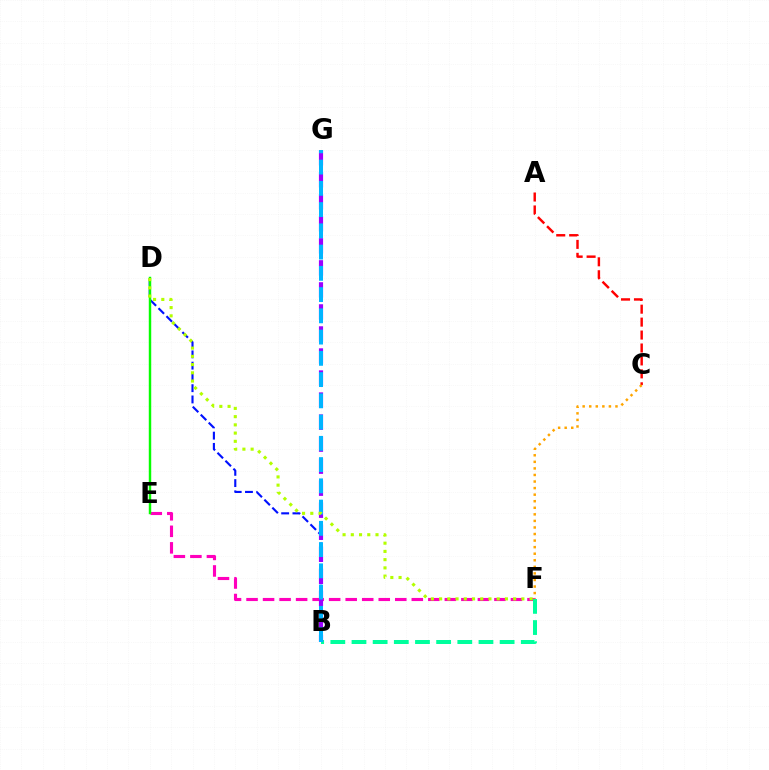{('E', 'F'): [{'color': '#ff00bd', 'line_style': 'dashed', 'thickness': 2.24}], ('B', 'D'): [{'color': '#0010ff', 'line_style': 'dashed', 'thickness': 1.53}], ('B', 'F'): [{'color': '#00ff9d', 'line_style': 'dashed', 'thickness': 2.87}], ('D', 'E'): [{'color': '#08ff00', 'line_style': 'solid', 'thickness': 1.76}], ('B', 'G'): [{'color': '#9b00ff', 'line_style': 'dashed', 'thickness': 2.99}, {'color': '#00b5ff', 'line_style': 'dashed', 'thickness': 2.89}], ('A', 'C'): [{'color': '#ff0000', 'line_style': 'dashed', 'thickness': 1.76}], ('C', 'F'): [{'color': '#ffa500', 'line_style': 'dotted', 'thickness': 1.78}], ('D', 'F'): [{'color': '#b3ff00', 'line_style': 'dotted', 'thickness': 2.24}]}